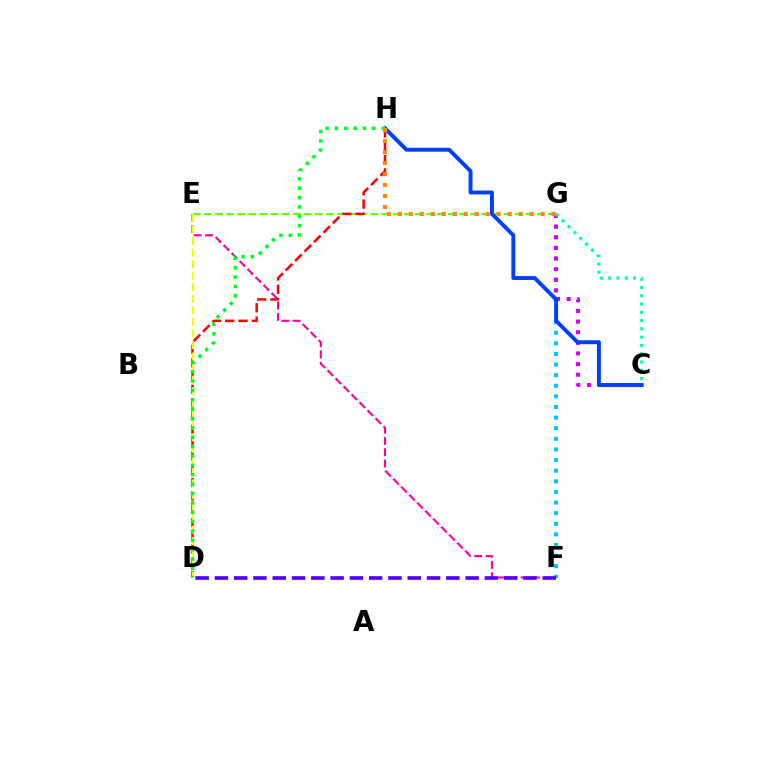{('F', 'G'): [{'color': '#00c7ff', 'line_style': 'dotted', 'thickness': 2.88}], ('E', 'G'): [{'color': '#66ff00', 'line_style': 'dashed', 'thickness': 1.51}], ('C', 'G'): [{'color': '#d600ff', 'line_style': 'dotted', 'thickness': 2.89}, {'color': '#00ffaf', 'line_style': 'dotted', 'thickness': 2.25}], ('D', 'H'): [{'color': '#ff0000', 'line_style': 'dashed', 'thickness': 1.81}, {'color': '#00ff27', 'line_style': 'dotted', 'thickness': 2.54}], ('C', 'H'): [{'color': '#003fff', 'line_style': 'solid', 'thickness': 2.82}], ('E', 'F'): [{'color': '#ff00a0', 'line_style': 'dashed', 'thickness': 1.54}], ('D', 'E'): [{'color': '#eeff00', 'line_style': 'dashed', 'thickness': 1.57}], ('D', 'F'): [{'color': '#4f00ff', 'line_style': 'dashed', 'thickness': 2.62}], ('G', 'H'): [{'color': '#ff8800', 'line_style': 'dotted', 'thickness': 2.98}]}